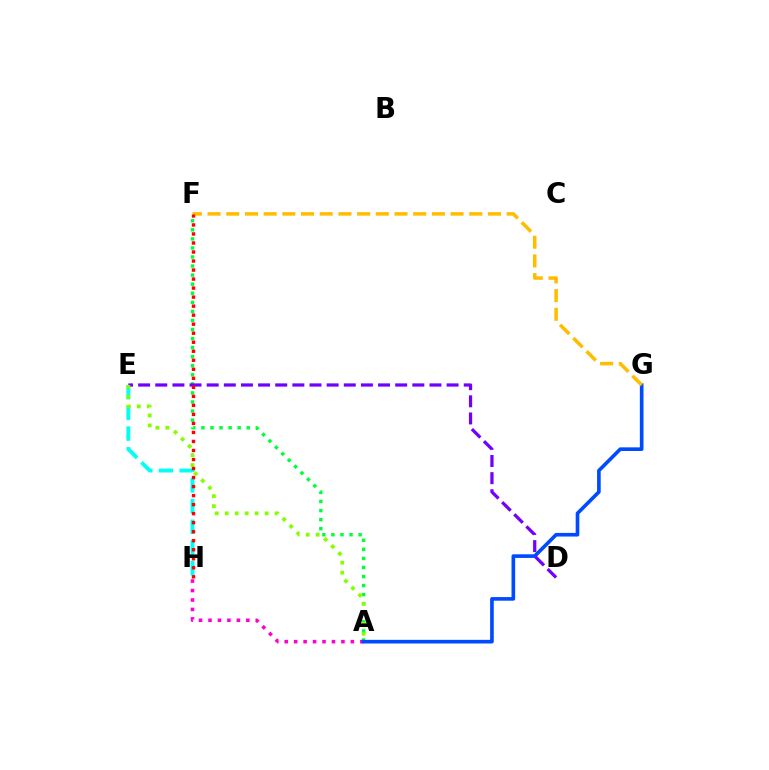{('A', 'F'): [{'color': '#00ff39', 'line_style': 'dotted', 'thickness': 2.46}], ('A', 'H'): [{'color': '#ff00cf', 'line_style': 'dotted', 'thickness': 2.57}], ('A', 'G'): [{'color': '#004bff', 'line_style': 'solid', 'thickness': 2.62}], ('E', 'H'): [{'color': '#00fff6', 'line_style': 'dashed', 'thickness': 2.81}], ('D', 'E'): [{'color': '#7200ff', 'line_style': 'dashed', 'thickness': 2.33}], ('A', 'E'): [{'color': '#84ff00', 'line_style': 'dotted', 'thickness': 2.71}], ('F', 'G'): [{'color': '#ffbd00', 'line_style': 'dashed', 'thickness': 2.54}], ('F', 'H'): [{'color': '#ff0000', 'line_style': 'dotted', 'thickness': 2.45}]}